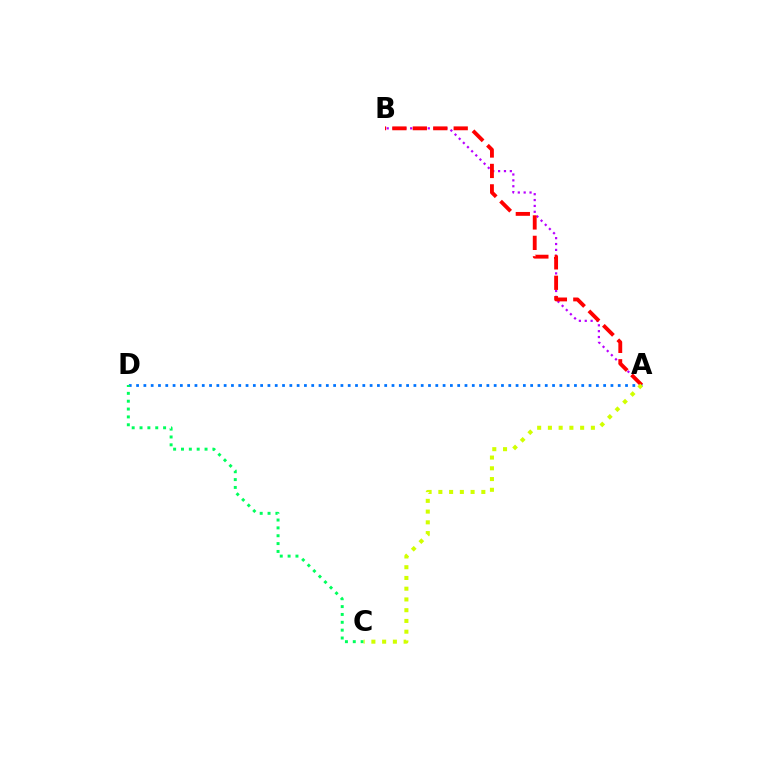{('A', 'D'): [{'color': '#0074ff', 'line_style': 'dotted', 'thickness': 1.98}], ('A', 'B'): [{'color': '#b900ff', 'line_style': 'dotted', 'thickness': 1.59}, {'color': '#ff0000', 'line_style': 'dashed', 'thickness': 2.78}], ('C', 'D'): [{'color': '#00ff5c', 'line_style': 'dotted', 'thickness': 2.13}], ('A', 'C'): [{'color': '#d1ff00', 'line_style': 'dotted', 'thickness': 2.92}]}